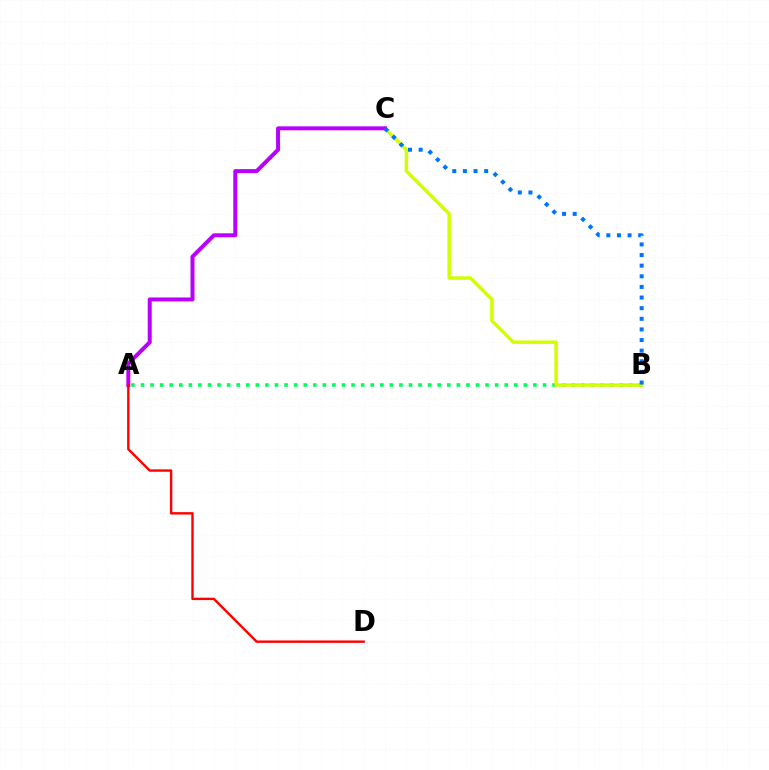{('A', 'B'): [{'color': '#00ff5c', 'line_style': 'dotted', 'thickness': 2.6}], ('B', 'C'): [{'color': '#d1ff00', 'line_style': 'solid', 'thickness': 2.5}, {'color': '#0074ff', 'line_style': 'dotted', 'thickness': 2.89}], ('A', 'C'): [{'color': '#b900ff', 'line_style': 'solid', 'thickness': 2.87}], ('A', 'D'): [{'color': '#ff0000', 'line_style': 'solid', 'thickness': 1.73}]}